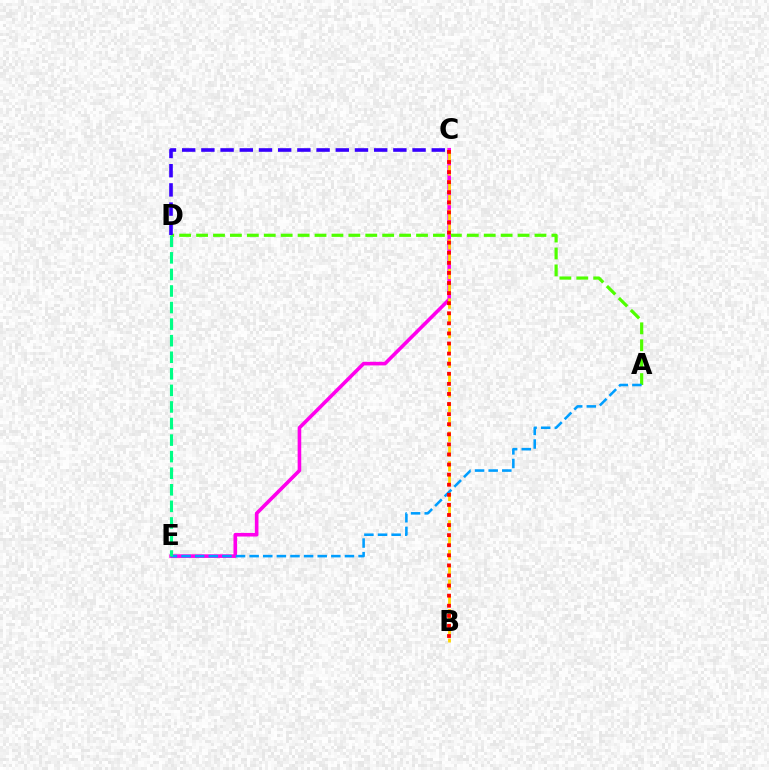{('A', 'D'): [{'color': '#4fff00', 'line_style': 'dashed', 'thickness': 2.3}], ('C', 'E'): [{'color': '#ff00ed', 'line_style': 'solid', 'thickness': 2.6}], ('B', 'C'): [{'color': '#ffd500', 'line_style': 'dashed', 'thickness': 2.01}, {'color': '#ff0000', 'line_style': 'dotted', 'thickness': 2.74}], ('C', 'D'): [{'color': '#3700ff', 'line_style': 'dashed', 'thickness': 2.61}], ('A', 'E'): [{'color': '#009eff', 'line_style': 'dashed', 'thickness': 1.85}], ('D', 'E'): [{'color': '#00ff86', 'line_style': 'dashed', 'thickness': 2.25}]}